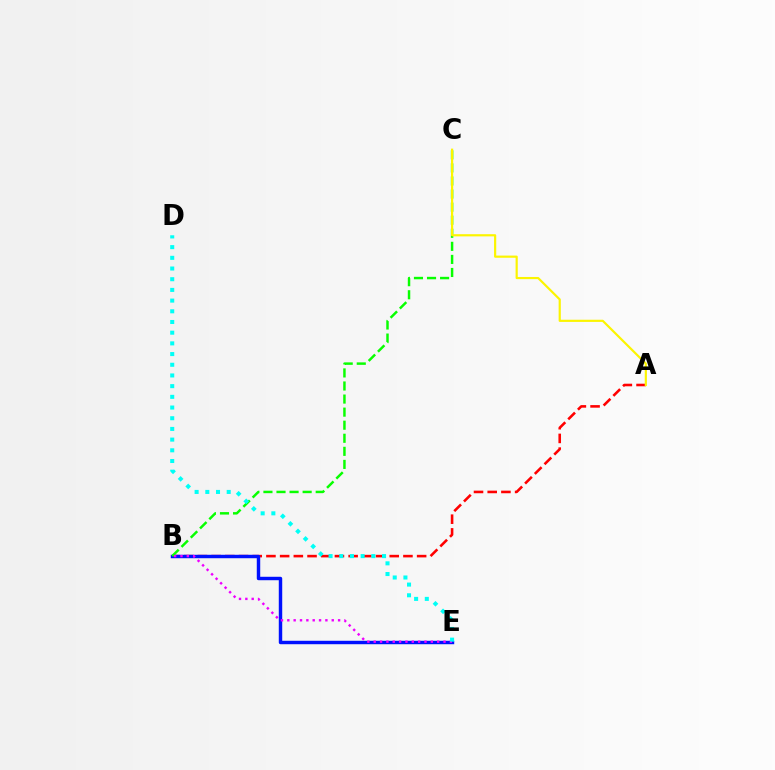{('A', 'B'): [{'color': '#ff0000', 'line_style': 'dashed', 'thickness': 1.86}], ('B', 'E'): [{'color': '#0010ff', 'line_style': 'solid', 'thickness': 2.47}, {'color': '#ee00ff', 'line_style': 'dotted', 'thickness': 1.72}], ('B', 'C'): [{'color': '#08ff00', 'line_style': 'dashed', 'thickness': 1.78}], ('D', 'E'): [{'color': '#00fff6', 'line_style': 'dotted', 'thickness': 2.91}], ('A', 'C'): [{'color': '#fcf500', 'line_style': 'solid', 'thickness': 1.57}]}